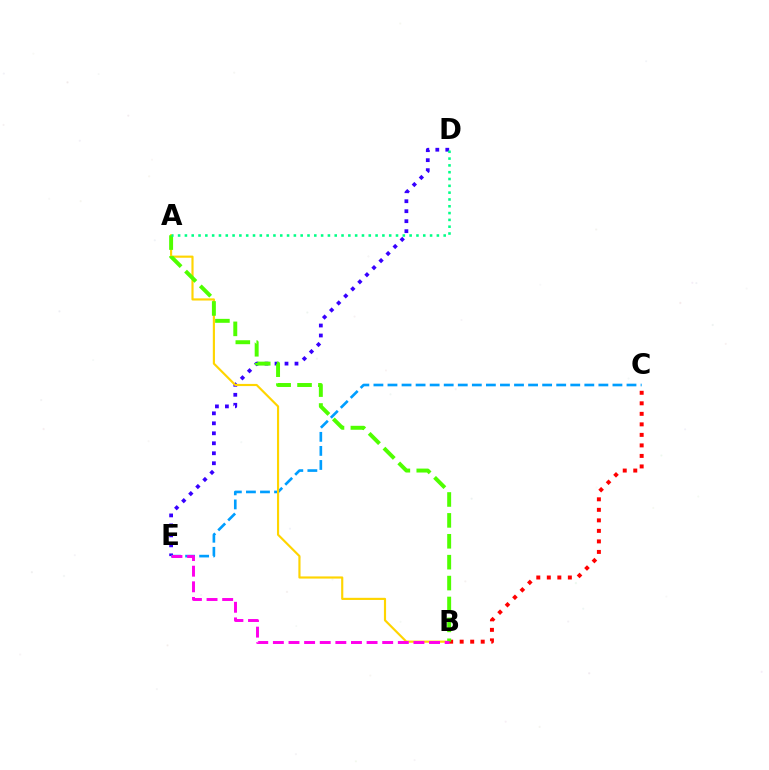{('D', 'E'): [{'color': '#3700ff', 'line_style': 'dotted', 'thickness': 2.71}], ('C', 'E'): [{'color': '#009eff', 'line_style': 'dashed', 'thickness': 1.91}], ('A', 'B'): [{'color': '#ffd500', 'line_style': 'solid', 'thickness': 1.55}, {'color': '#4fff00', 'line_style': 'dashed', 'thickness': 2.84}], ('B', 'C'): [{'color': '#ff0000', 'line_style': 'dotted', 'thickness': 2.86}], ('B', 'E'): [{'color': '#ff00ed', 'line_style': 'dashed', 'thickness': 2.12}], ('A', 'D'): [{'color': '#00ff86', 'line_style': 'dotted', 'thickness': 1.85}]}